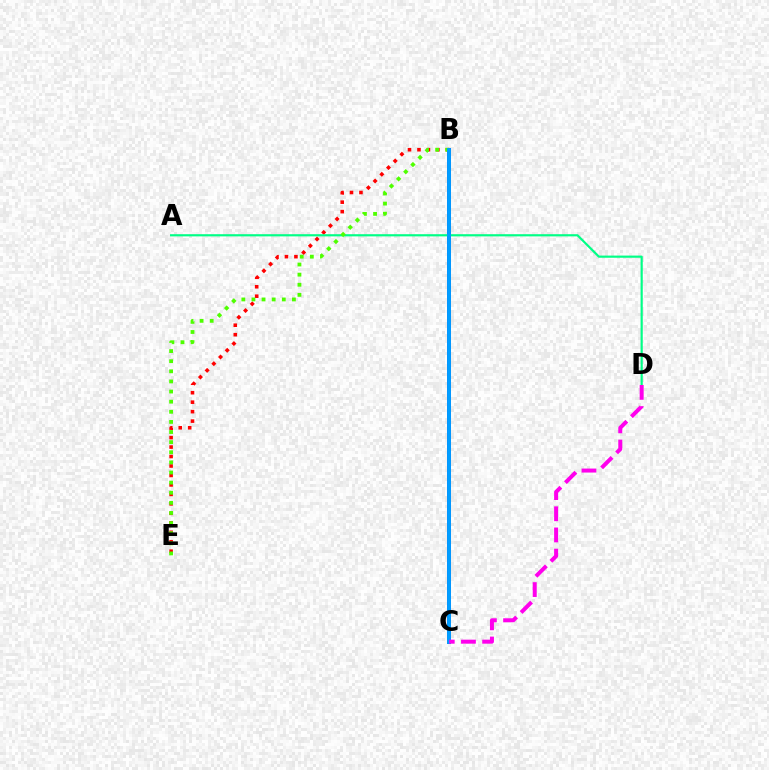{('B', 'C'): [{'color': '#ffd500', 'line_style': 'dashed', 'thickness': 2.06}, {'color': '#3700ff', 'line_style': 'solid', 'thickness': 2.86}, {'color': '#009eff', 'line_style': 'solid', 'thickness': 2.81}], ('B', 'E'): [{'color': '#ff0000', 'line_style': 'dotted', 'thickness': 2.57}, {'color': '#4fff00', 'line_style': 'dotted', 'thickness': 2.75}], ('A', 'D'): [{'color': '#00ff86', 'line_style': 'solid', 'thickness': 1.57}], ('C', 'D'): [{'color': '#ff00ed', 'line_style': 'dashed', 'thickness': 2.88}]}